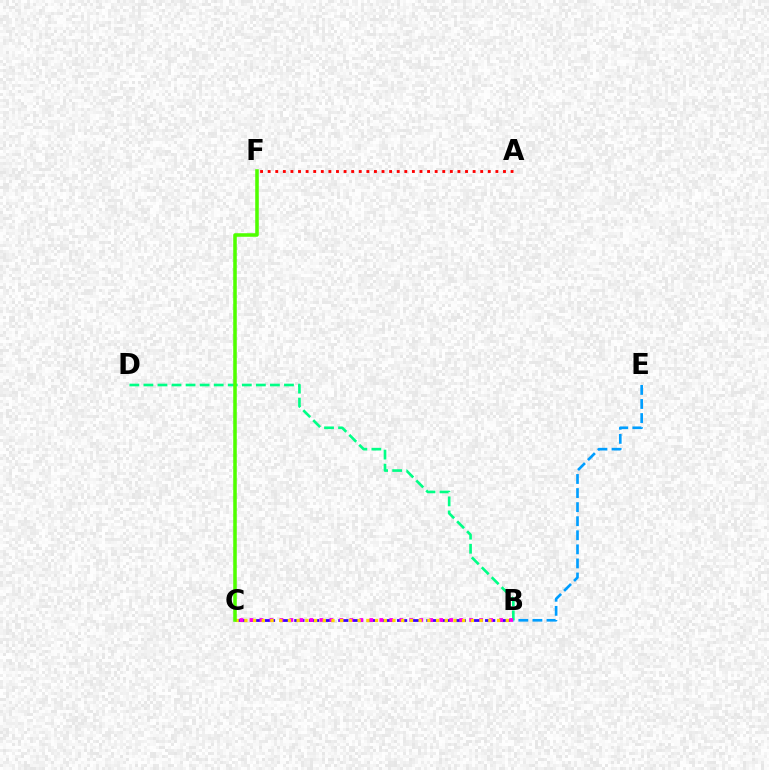{('B', 'C'): [{'color': '#3700ff', 'line_style': 'dashed', 'thickness': 1.99}, {'color': '#ff00ed', 'line_style': 'dotted', 'thickness': 2.71}, {'color': '#ffd500', 'line_style': 'dotted', 'thickness': 2.37}], ('B', 'E'): [{'color': '#009eff', 'line_style': 'dashed', 'thickness': 1.91}], ('B', 'D'): [{'color': '#00ff86', 'line_style': 'dashed', 'thickness': 1.91}], ('A', 'F'): [{'color': '#ff0000', 'line_style': 'dotted', 'thickness': 2.06}], ('C', 'F'): [{'color': '#4fff00', 'line_style': 'solid', 'thickness': 2.55}]}